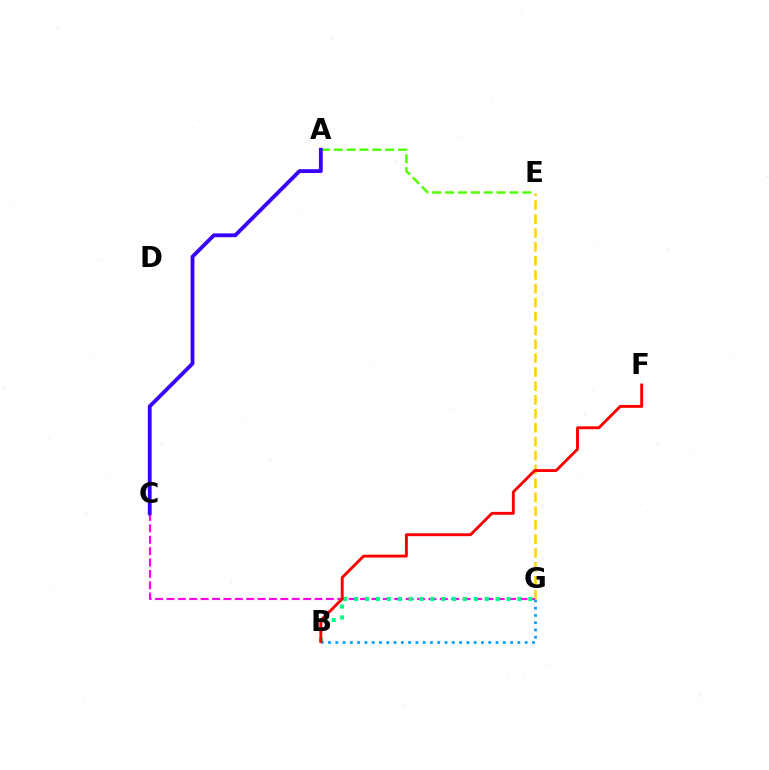{('A', 'E'): [{'color': '#4fff00', 'line_style': 'dashed', 'thickness': 1.75}], ('E', 'G'): [{'color': '#ffd500', 'line_style': 'dashed', 'thickness': 1.89}], ('C', 'G'): [{'color': '#ff00ed', 'line_style': 'dashed', 'thickness': 1.55}], ('B', 'G'): [{'color': '#00ff86', 'line_style': 'dotted', 'thickness': 2.96}, {'color': '#009eff', 'line_style': 'dotted', 'thickness': 1.98}], ('B', 'F'): [{'color': '#ff0000', 'line_style': 'solid', 'thickness': 2.08}], ('A', 'C'): [{'color': '#3700ff', 'line_style': 'solid', 'thickness': 2.75}]}